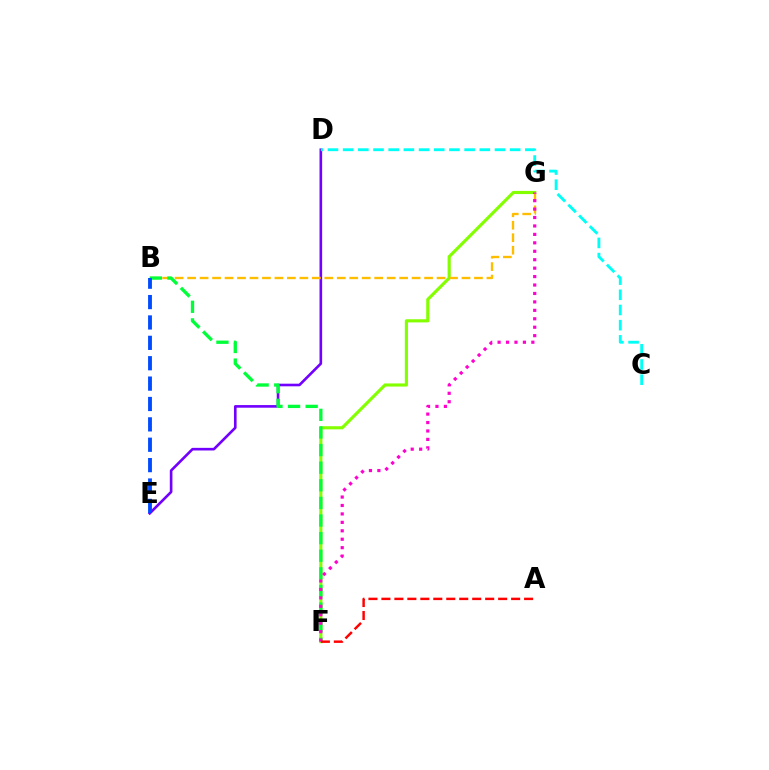{('D', 'E'): [{'color': '#7200ff', 'line_style': 'solid', 'thickness': 1.89}], ('F', 'G'): [{'color': '#84ff00', 'line_style': 'solid', 'thickness': 2.26}, {'color': '#ff00cf', 'line_style': 'dotted', 'thickness': 2.29}], ('C', 'D'): [{'color': '#00fff6', 'line_style': 'dashed', 'thickness': 2.06}], ('B', 'G'): [{'color': '#ffbd00', 'line_style': 'dashed', 'thickness': 1.69}], ('B', 'F'): [{'color': '#00ff39', 'line_style': 'dashed', 'thickness': 2.39}], ('B', 'E'): [{'color': '#004bff', 'line_style': 'dashed', 'thickness': 2.77}], ('A', 'F'): [{'color': '#ff0000', 'line_style': 'dashed', 'thickness': 1.76}]}